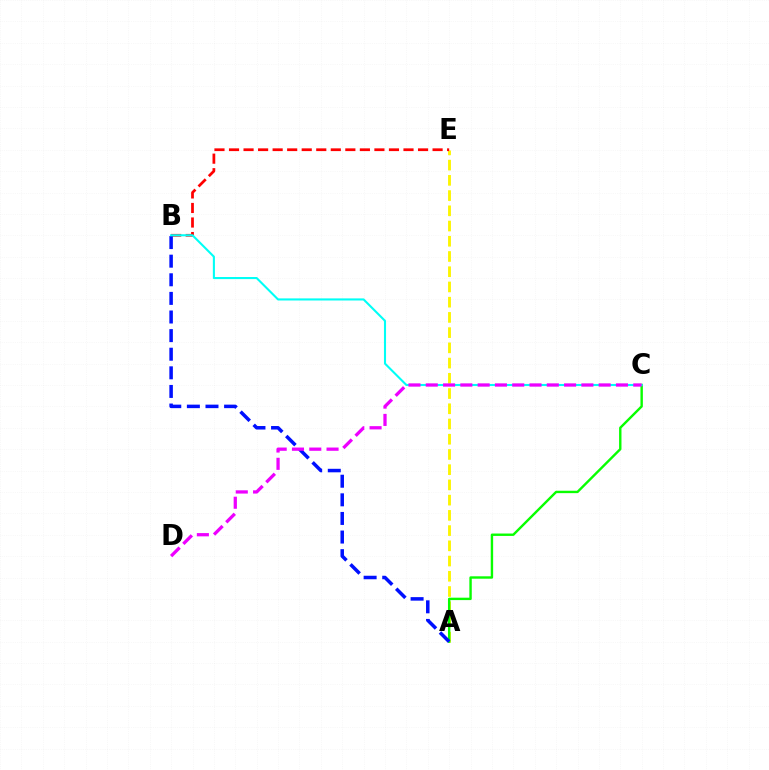{('A', 'E'): [{'color': '#fcf500', 'line_style': 'dashed', 'thickness': 2.07}], ('A', 'C'): [{'color': '#08ff00', 'line_style': 'solid', 'thickness': 1.73}], ('B', 'E'): [{'color': '#ff0000', 'line_style': 'dashed', 'thickness': 1.98}], ('A', 'B'): [{'color': '#0010ff', 'line_style': 'dashed', 'thickness': 2.53}], ('B', 'C'): [{'color': '#00fff6', 'line_style': 'solid', 'thickness': 1.51}], ('C', 'D'): [{'color': '#ee00ff', 'line_style': 'dashed', 'thickness': 2.35}]}